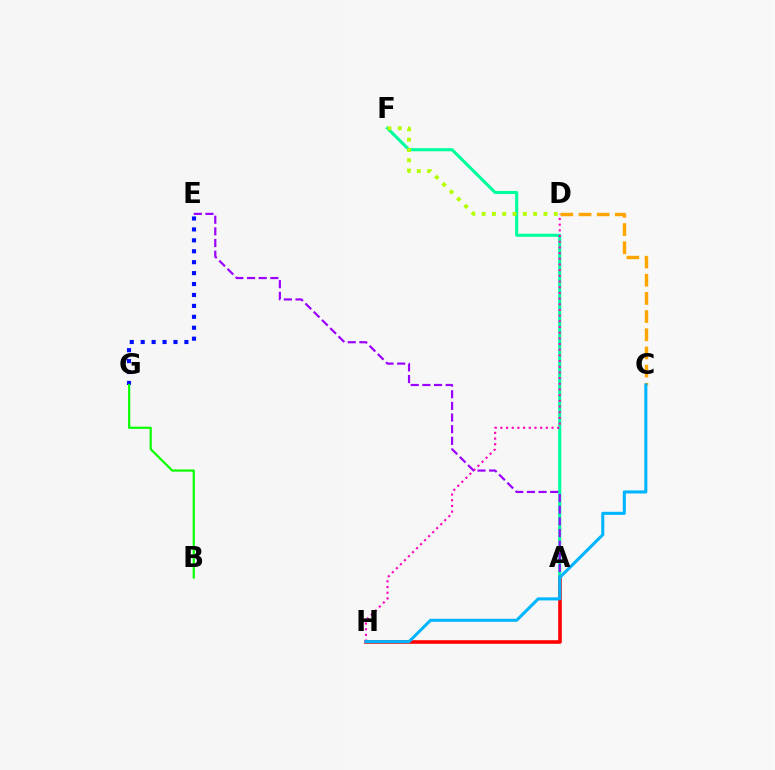{('A', 'H'): [{'color': '#ff0000', 'line_style': 'solid', 'thickness': 2.57}], ('E', 'G'): [{'color': '#0010ff', 'line_style': 'dotted', 'thickness': 2.97}], ('A', 'F'): [{'color': '#00ff9d', 'line_style': 'solid', 'thickness': 2.23}], ('D', 'H'): [{'color': '#ff00bd', 'line_style': 'dotted', 'thickness': 1.54}], ('D', 'F'): [{'color': '#b3ff00', 'line_style': 'dotted', 'thickness': 2.8}], ('C', 'D'): [{'color': '#ffa500', 'line_style': 'dashed', 'thickness': 2.47}], ('B', 'G'): [{'color': '#08ff00', 'line_style': 'solid', 'thickness': 1.58}], ('A', 'E'): [{'color': '#9b00ff', 'line_style': 'dashed', 'thickness': 1.58}], ('C', 'H'): [{'color': '#00b5ff', 'line_style': 'solid', 'thickness': 2.2}]}